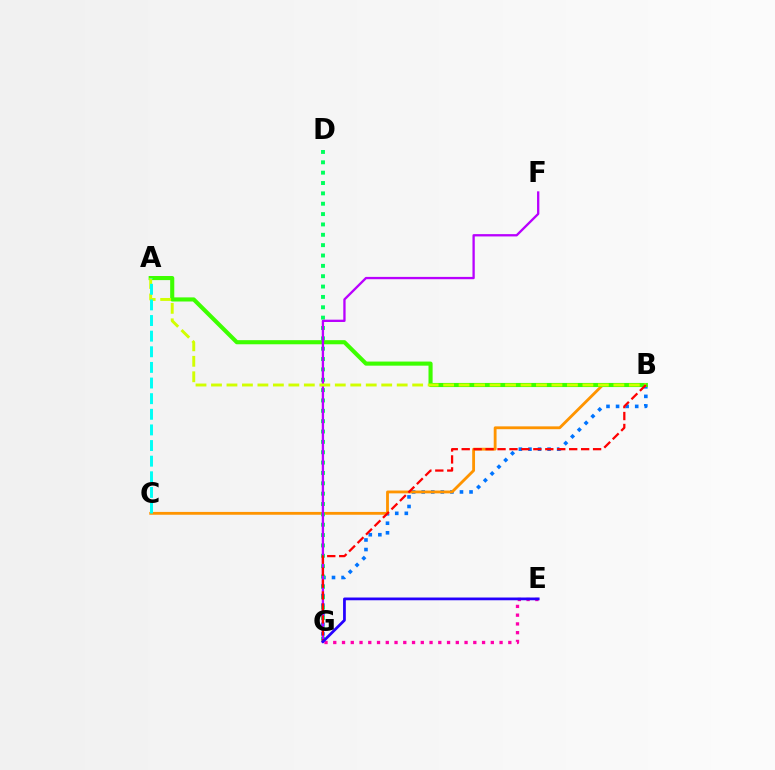{('B', 'G'): [{'color': '#0074ff', 'line_style': 'dotted', 'thickness': 2.6}, {'color': '#ff0000', 'line_style': 'dashed', 'thickness': 1.62}], ('B', 'C'): [{'color': '#ff9400', 'line_style': 'solid', 'thickness': 2.03}], ('A', 'B'): [{'color': '#3dff00', 'line_style': 'solid', 'thickness': 2.96}, {'color': '#d1ff00', 'line_style': 'dashed', 'thickness': 2.1}], ('D', 'G'): [{'color': '#00ff5c', 'line_style': 'dotted', 'thickness': 2.81}], ('F', 'G'): [{'color': '#b900ff', 'line_style': 'solid', 'thickness': 1.66}], ('E', 'G'): [{'color': '#ff00ac', 'line_style': 'dotted', 'thickness': 2.38}, {'color': '#2500ff', 'line_style': 'solid', 'thickness': 1.98}], ('A', 'C'): [{'color': '#00fff6', 'line_style': 'dashed', 'thickness': 2.12}]}